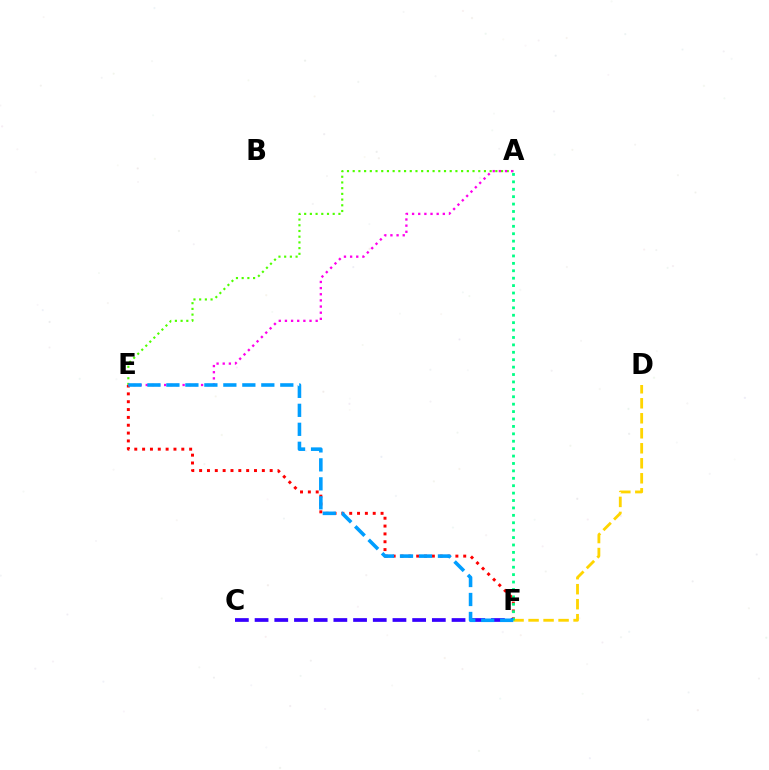{('A', 'E'): [{'color': '#4fff00', 'line_style': 'dotted', 'thickness': 1.55}, {'color': '#ff00ed', 'line_style': 'dotted', 'thickness': 1.67}], ('E', 'F'): [{'color': '#ff0000', 'line_style': 'dotted', 'thickness': 2.13}, {'color': '#009eff', 'line_style': 'dashed', 'thickness': 2.58}], ('D', 'F'): [{'color': '#ffd500', 'line_style': 'dashed', 'thickness': 2.04}], ('A', 'F'): [{'color': '#00ff86', 'line_style': 'dotted', 'thickness': 2.01}], ('C', 'F'): [{'color': '#3700ff', 'line_style': 'dashed', 'thickness': 2.68}]}